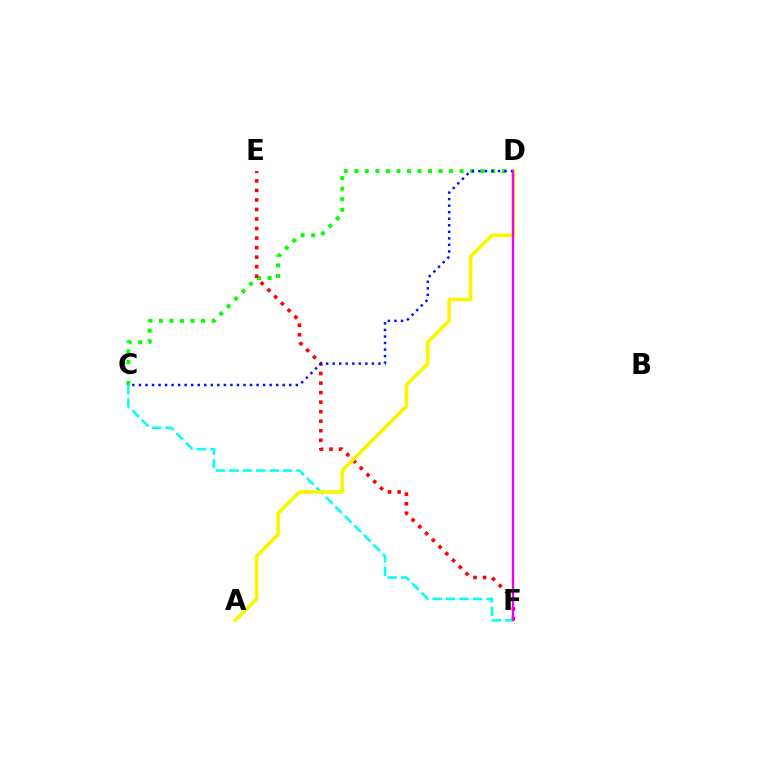{('C', 'D'): [{'color': '#08ff00', 'line_style': 'dotted', 'thickness': 2.86}, {'color': '#0010ff', 'line_style': 'dotted', 'thickness': 1.78}], ('E', 'F'): [{'color': '#ff0000', 'line_style': 'dotted', 'thickness': 2.59}], ('C', 'F'): [{'color': '#00fff6', 'line_style': 'dashed', 'thickness': 1.83}], ('A', 'D'): [{'color': '#fcf500', 'line_style': 'solid', 'thickness': 2.6}], ('D', 'F'): [{'color': '#ee00ff', 'line_style': 'solid', 'thickness': 1.65}]}